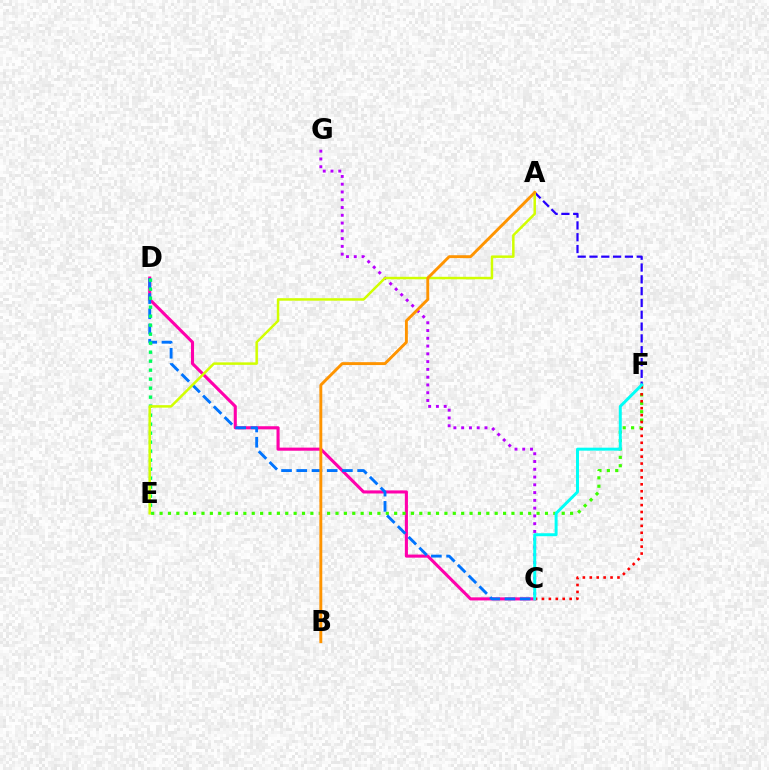{('C', 'D'): [{'color': '#ff00ac', 'line_style': 'solid', 'thickness': 2.22}, {'color': '#0074ff', 'line_style': 'dashed', 'thickness': 2.07}], ('E', 'F'): [{'color': '#3dff00', 'line_style': 'dotted', 'thickness': 2.28}], ('C', 'F'): [{'color': '#ff0000', 'line_style': 'dotted', 'thickness': 1.88}, {'color': '#00fff6', 'line_style': 'solid', 'thickness': 2.14}], ('D', 'E'): [{'color': '#00ff5c', 'line_style': 'dotted', 'thickness': 2.44}], ('A', 'F'): [{'color': '#2500ff', 'line_style': 'dashed', 'thickness': 1.6}], ('C', 'G'): [{'color': '#b900ff', 'line_style': 'dotted', 'thickness': 2.11}], ('A', 'E'): [{'color': '#d1ff00', 'line_style': 'solid', 'thickness': 1.79}], ('A', 'B'): [{'color': '#ff9400', 'line_style': 'solid', 'thickness': 2.09}]}